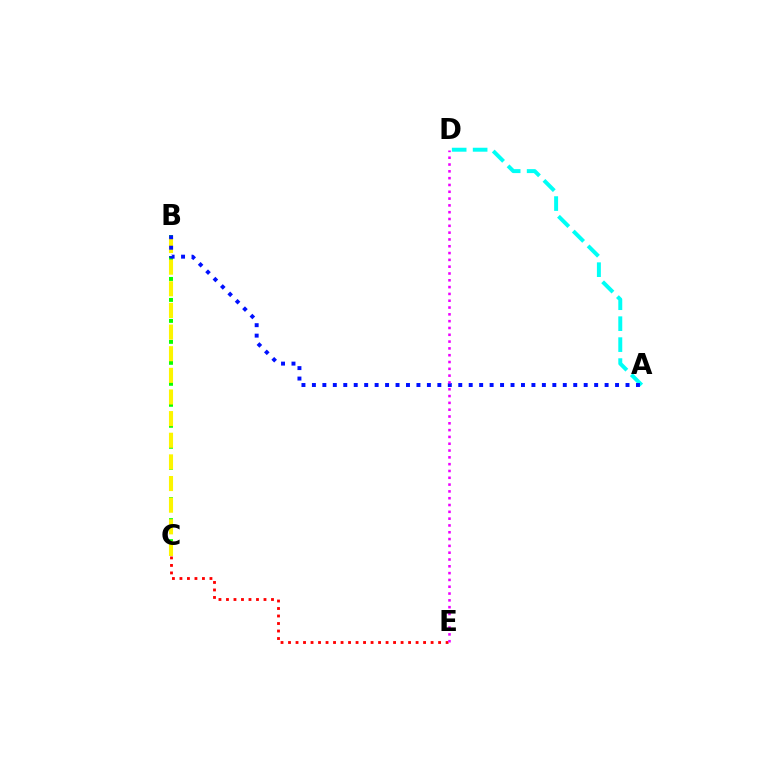{('B', 'C'): [{'color': '#08ff00', 'line_style': 'dotted', 'thickness': 2.85}, {'color': '#fcf500', 'line_style': 'dashed', 'thickness': 2.94}], ('A', 'D'): [{'color': '#00fff6', 'line_style': 'dashed', 'thickness': 2.85}], ('C', 'E'): [{'color': '#ff0000', 'line_style': 'dotted', 'thickness': 2.04}], ('A', 'B'): [{'color': '#0010ff', 'line_style': 'dotted', 'thickness': 2.84}], ('D', 'E'): [{'color': '#ee00ff', 'line_style': 'dotted', 'thickness': 1.85}]}